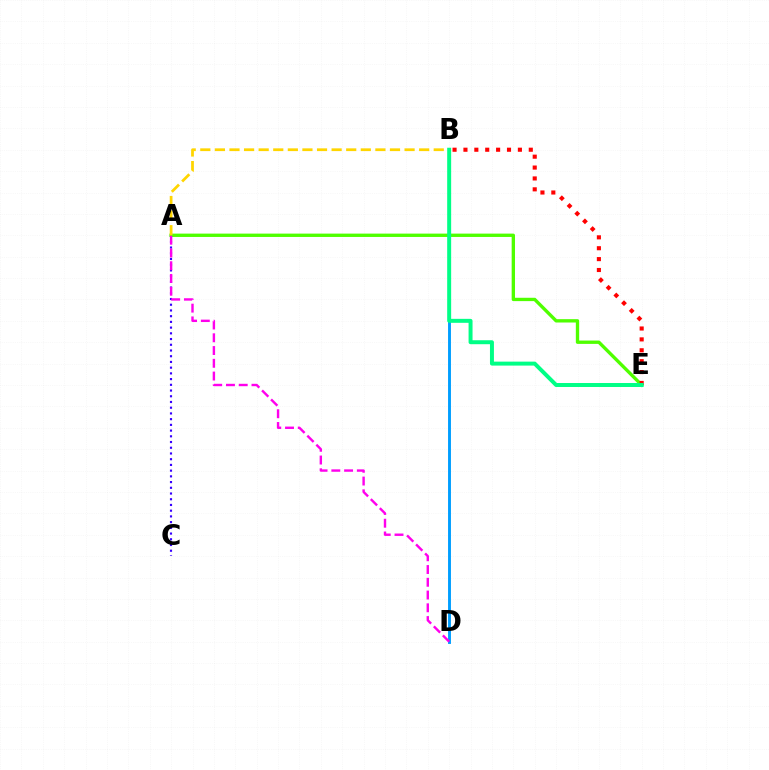{('B', 'D'): [{'color': '#009eff', 'line_style': 'solid', 'thickness': 2.09}], ('A', 'C'): [{'color': '#3700ff', 'line_style': 'dotted', 'thickness': 1.55}], ('A', 'E'): [{'color': '#4fff00', 'line_style': 'solid', 'thickness': 2.41}], ('B', 'E'): [{'color': '#ff0000', 'line_style': 'dotted', 'thickness': 2.96}, {'color': '#00ff86', 'line_style': 'solid', 'thickness': 2.86}], ('A', 'D'): [{'color': '#ff00ed', 'line_style': 'dashed', 'thickness': 1.73}], ('A', 'B'): [{'color': '#ffd500', 'line_style': 'dashed', 'thickness': 1.98}]}